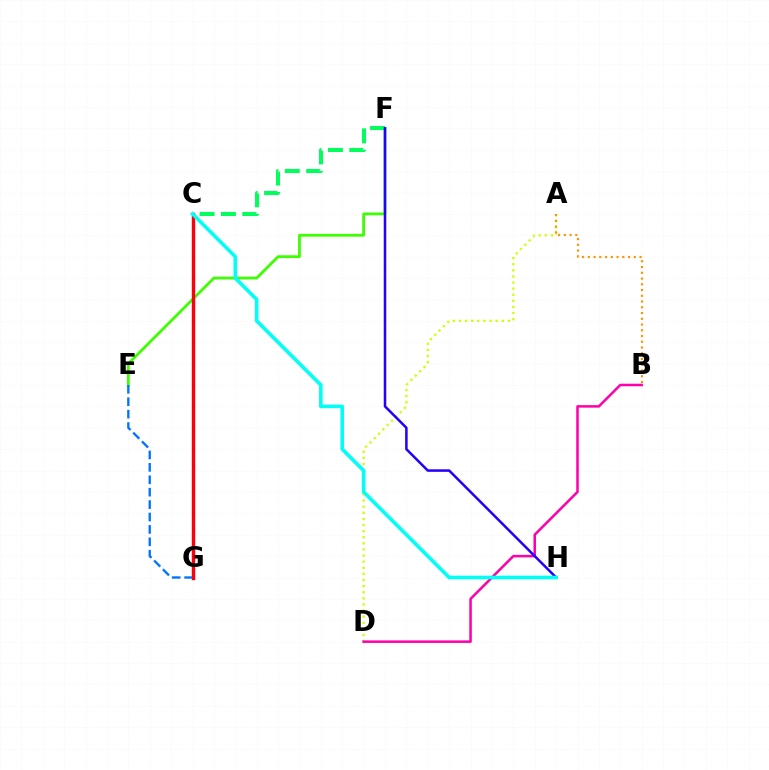{('E', 'F'): [{'color': '#3dff00', 'line_style': 'solid', 'thickness': 2.0}], ('C', 'F'): [{'color': '#00ff5c', 'line_style': 'dashed', 'thickness': 2.9}], ('A', 'D'): [{'color': '#d1ff00', 'line_style': 'dotted', 'thickness': 1.66}], ('C', 'G'): [{'color': '#b900ff', 'line_style': 'solid', 'thickness': 2.39}, {'color': '#ff0000', 'line_style': 'solid', 'thickness': 2.24}], ('E', 'G'): [{'color': '#0074ff', 'line_style': 'dashed', 'thickness': 1.69}], ('B', 'D'): [{'color': '#ff00ac', 'line_style': 'solid', 'thickness': 1.82}], ('A', 'B'): [{'color': '#ff9400', 'line_style': 'dotted', 'thickness': 1.56}], ('F', 'H'): [{'color': '#2500ff', 'line_style': 'solid', 'thickness': 1.82}], ('C', 'H'): [{'color': '#00fff6', 'line_style': 'solid', 'thickness': 2.58}]}